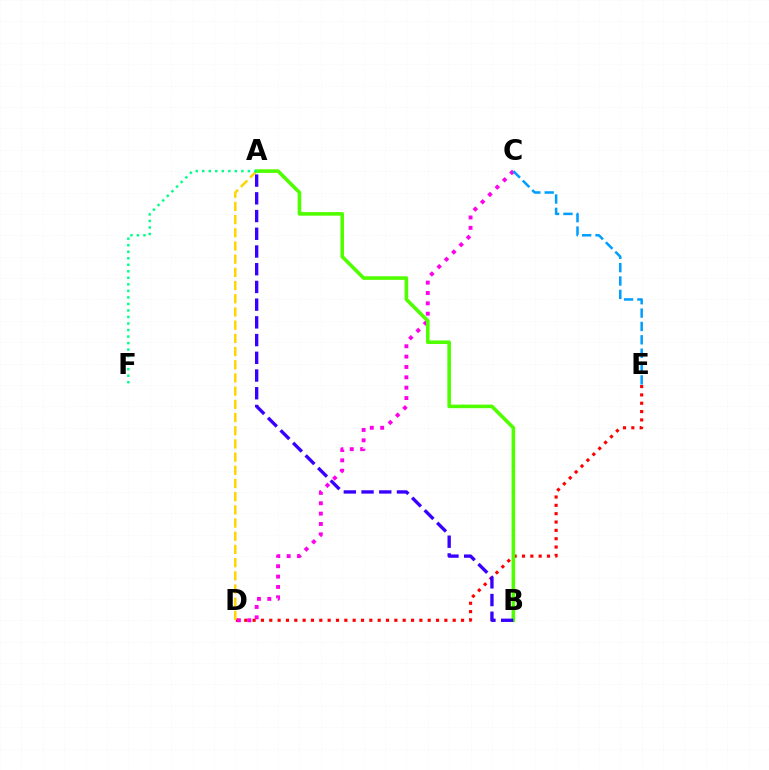{('D', 'E'): [{'color': '#ff0000', 'line_style': 'dotted', 'thickness': 2.27}], ('A', 'D'): [{'color': '#ffd500', 'line_style': 'dashed', 'thickness': 1.79}], ('C', 'D'): [{'color': '#ff00ed', 'line_style': 'dotted', 'thickness': 2.81}], ('A', 'B'): [{'color': '#4fff00', 'line_style': 'solid', 'thickness': 2.58}, {'color': '#3700ff', 'line_style': 'dashed', 'thickness': 2.41}], ('C', 'E'): [{'color': '#009eff', 'line_style': 'dashed', 'thickness': 1.82}], ('A', 'F'): [{'color': '#00ff86', 'line_style': 'dotted', 'thickness': 1.77}]}